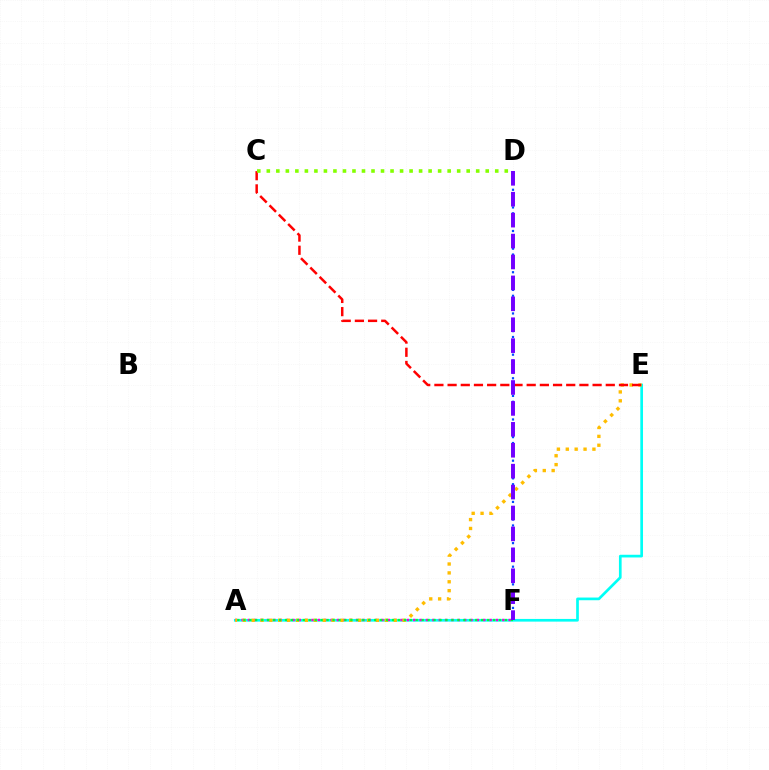{('A', 'E'): [{'color': '#00fff6', 'line_style': 'solid', 'thickness': 1.94}, {'color': '#ffbd00', 'line_style': 'dotted', 'thickness': 2.41}], ('A', 'F'): [{'color': '#ff00cf', 'line_style': 'dotted', 'thickness': 1.73}, {'color': '#00ff39', 'line_style': 'dotted', 'thickness': 1.62}], ('D', 'F'): [{'color': '#004bff', 'line_style': 'dotted', 'thickness': 1.6}, {'color': '#7200ff', 'line_style': 'dashed', 'thickness': 2.84}], ('C', 'E'): [{'color': '#ff0000', 'line_style': 'dashed', 'thickness': 1.79}], ('C', 'D'): [{'color': '#84ff00', 'line_style': 'dotted', 'thickness': 2.59}]}